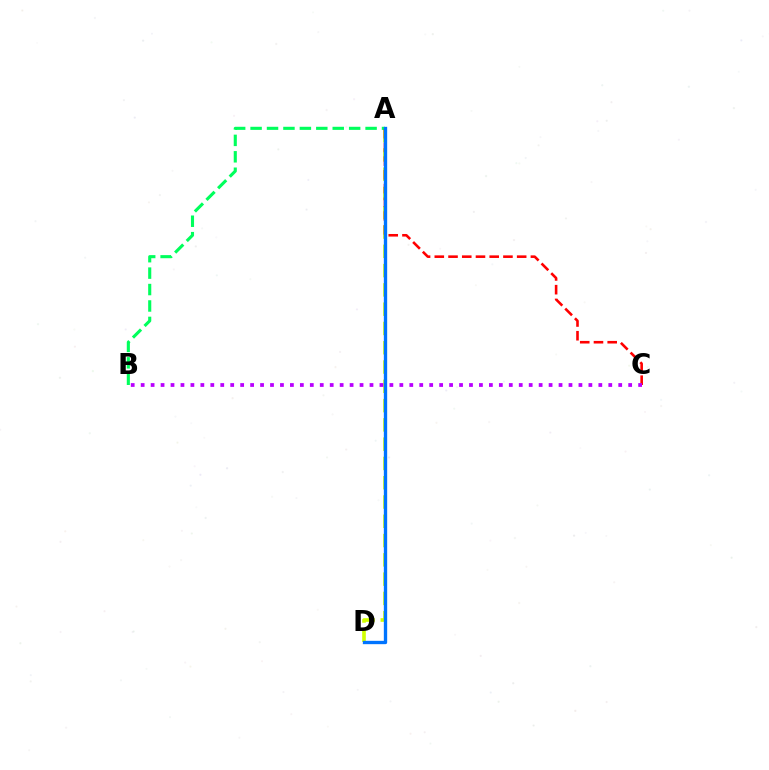{('A', 'D'): [{'color': '#d1ff00', 'line_style': 'dashed', 'thickness': 2.62}, {'color': '#0074ff', 'line_style': 'solid', 'thickness': 2.4}], ('A', 'B'): [{'color': '#00ff5c', 'line_style': 'dashed', 'thickness': 2.23}], ('A', 'C'): [{'color': '#ff0000', 'line_style': 'dashed', 'thickness': 1.87}], ('B', 'C'): [{'color': '#b900ff', 'line_style': 'dotted', 'thickness': 2.7}]}